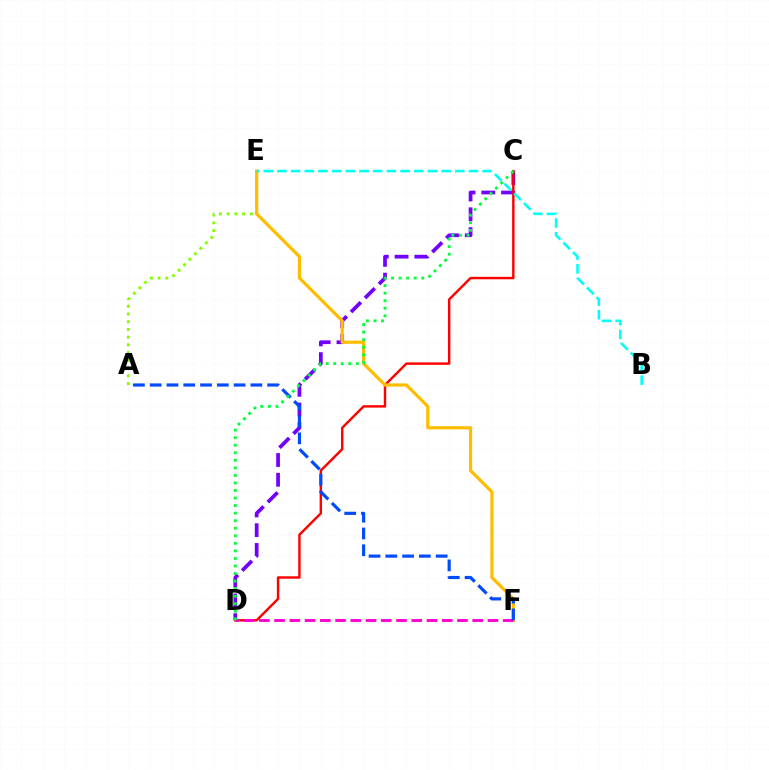{('A', 'E'): [{'color': '#84ff00', 'line_style': 'dotted', 'thickness': 2.1}], ('C', 'D'): [{'color': '#7200ff', 'line_style': 'dashed', 'thickness': 2.69}, {'color': '#ff0000', 'line_style': 'solid', 'thickness': 1.75}, {'color': '#00ff39', 'line_style': 'dotted', 'thickness': 2.05}], ('E', 'F'): [{'color': '#ffbd00', 'line_style': 'solid', 'thickness': 2.33}], ('B', 'E'): [{'color': '#00fff6', 'line_style': 'dashed', 'thickness': 1.86}], ('D', 'F'): [{'color': '#ff00cf', 'line_style': 'dashed', 'thickness': 2.07}], ('A', 'F'): [{'color': '#004bff', 'line_style': 'dashed', 'thickness': 2.28}]}